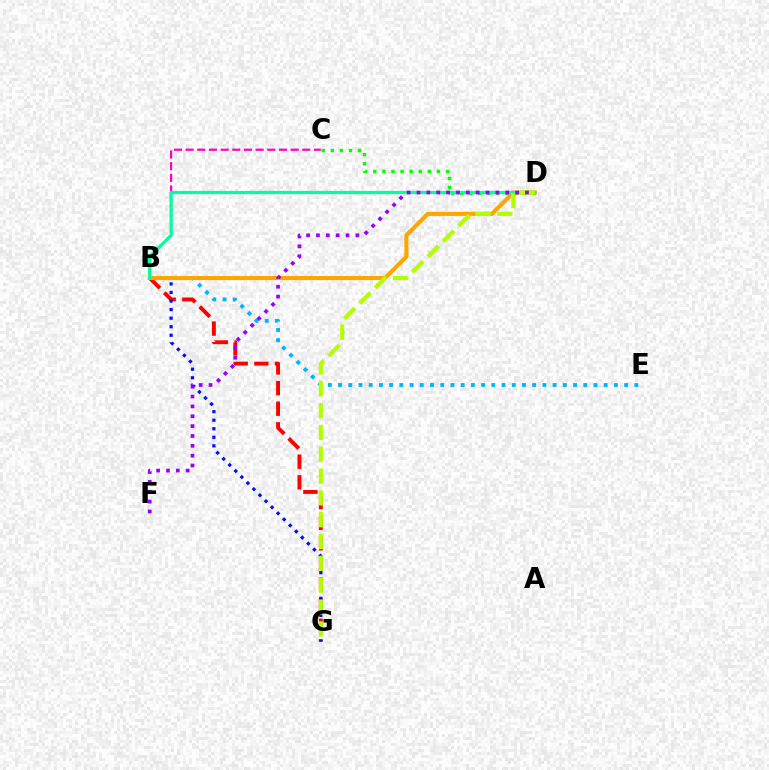{('B', 'G'): [{'color': '#ff0000', 'line_style': 'dashed', 'thickness': 2.8}, {'color': '#0010ff', 'line_style': 'dotted', 'thickness': 2.32}], ('B', 'E'): [{'color': '#00b5ff', 'line_style': 'dotted', 'thickness': 2.78}], ('B', 'C'): [{'color': '#ff00bd', 'line_style': 'dashed', 'thickness': 1.58}], ('C', 'D'): [{'color': '#08ff00', 'line_style': 'dotted', 'thickness': 2.47}], ('B', 'D'): [{'color': '#ffa500', 'line_style': 'solid', 'thickness': 2.92}, {'color': '#00ff9d', 'line_style': 'solid', 'thickness': 2.31}], ('D', 'G'): [{'color': '#b3ff00', 'line_style': 'dashed', 'thickness': 2.96}], ('D', 'F'): [{'color': '#9b00ff', 'line_style': 'dotted', 'thickness': 2.68}]}